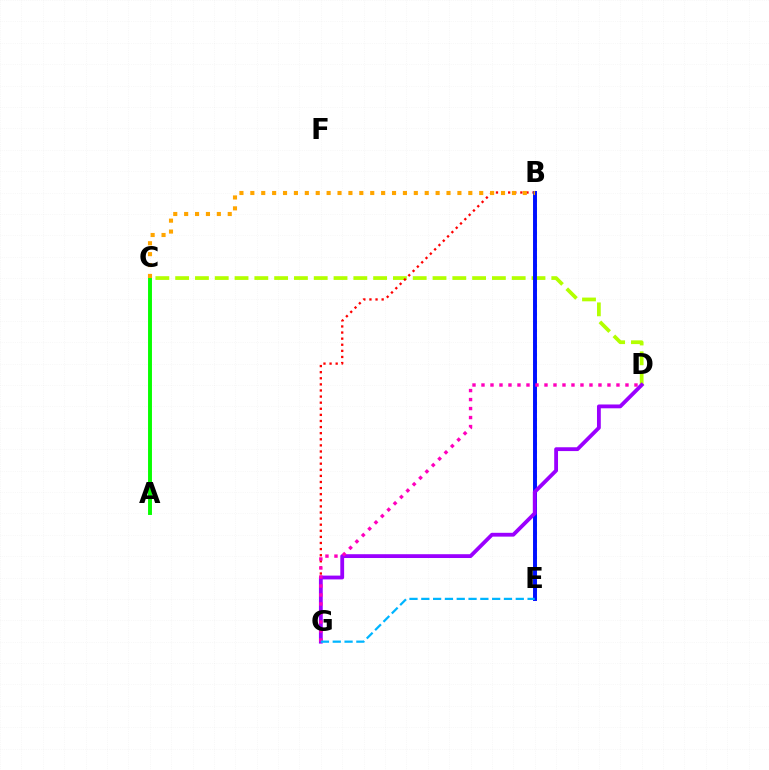{('B', 'E'): [{'color': '#00ff9d', 'line_style': 'dotted', 'thickness': 2.2}, {'color': '#0010ff', 'line_style': 'solid', 'thickness': 2.83}], ('C', 'D'): [{'color': '#b3ff00', 'line_style': 'dashed', 'thickness': 2.69}], ('B', 'G'): [{'color': '#ff0000', 'line_style': 'dotted', 'thickness': 1.66}], ('A', 'C'): [{'color': '#08ff00', 'line_style': 'solid', 'thickness': 2.82}], ('D', 'G'): [{'color': '#9b00ff', 'line_style': 'solid', 'thickness': 2.75}, {'color': '#ff00bd', 'line_style': 'dotted', 'thickness': 2.44}], ('B', 'C'): [{'color': '#ffa500', 'line_style': 'dotted', 'thickness': 2.96}], ('E', 'G'): [{'color': '#00b5ff', 'line_style': 'dashed', 'thickness': 1.6}]}